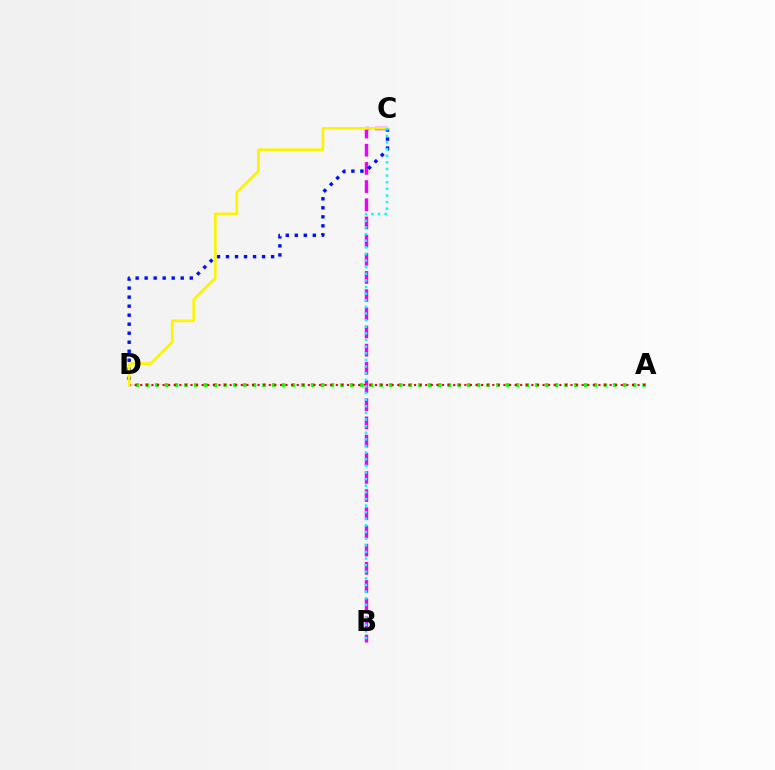{('B', 'C'): [{'color': '#ee00ff', 'line_style': 'dashed', 'thickness': 2.47}, {'color': '#00fff6', 'line_style': 'dotted', 'thickness': 1.8}], ('C', 'D'): [{'color': '#0010ff', 'line_style': 'dotted', 'thickness': 2.45}, {'color': '#fcf500', 'line_style': 'solid', 'thickness': 1.93}], ('A', 'D'): [{'color': '#08ff00', 'line_style': 'dotted', 'thickness': 2.65}, {'color': '#ff0000', 'line_style': 'dotted', 'thickness': 1.52}]}